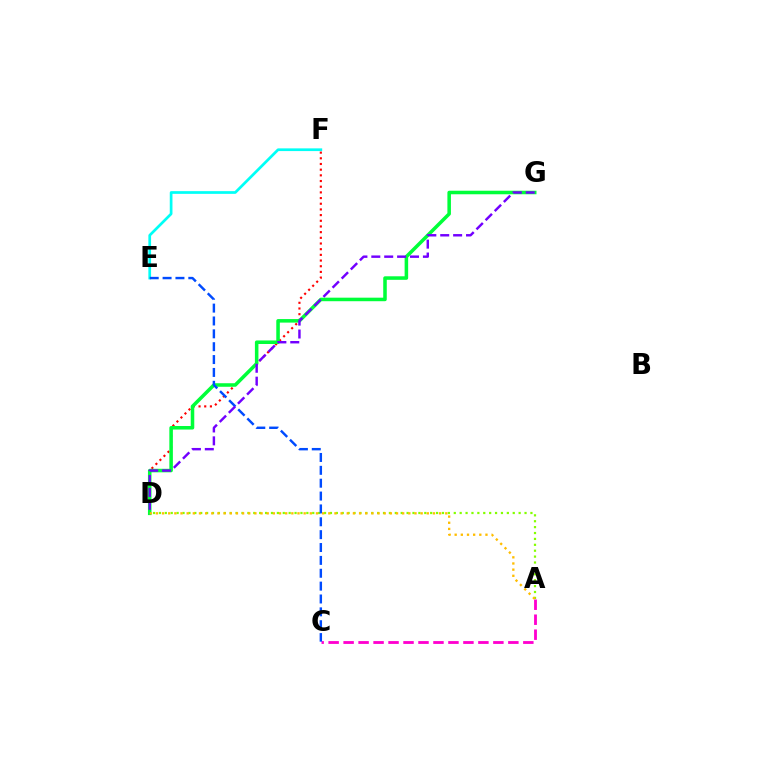{('A', 'D'): [{'color': '#84ff00', 'line_style': 'dotted', 'thickness': 1.6}, {'color': '#ffbd00', 'line_style': 'dotted', 'thickness': 1.67}], ('D', 'F'): [{'color': '#ff0000', 'line_style': 'dotted', 'thickness': 1.54}], ('D', 'G'): [{'color': '#00ff39', 'line_style': 'solid', 'thickness': 2.55}, {'color': '#7200ff', 'line_style': 'dashed', 'thickness': 1.75}], ('A', 'C'): [{'color': '#ff00cf', 'line_style': 'dashed', 'thickness': 2.03}], ('E', 'F'): [{'color': '#00fff6', 'line_style': 'solid', 'thickness': 1.95}], ('C', 'E'): [{'color': '#004bff', 'line_style': 'dashed', 'thickness': 1.75}]}